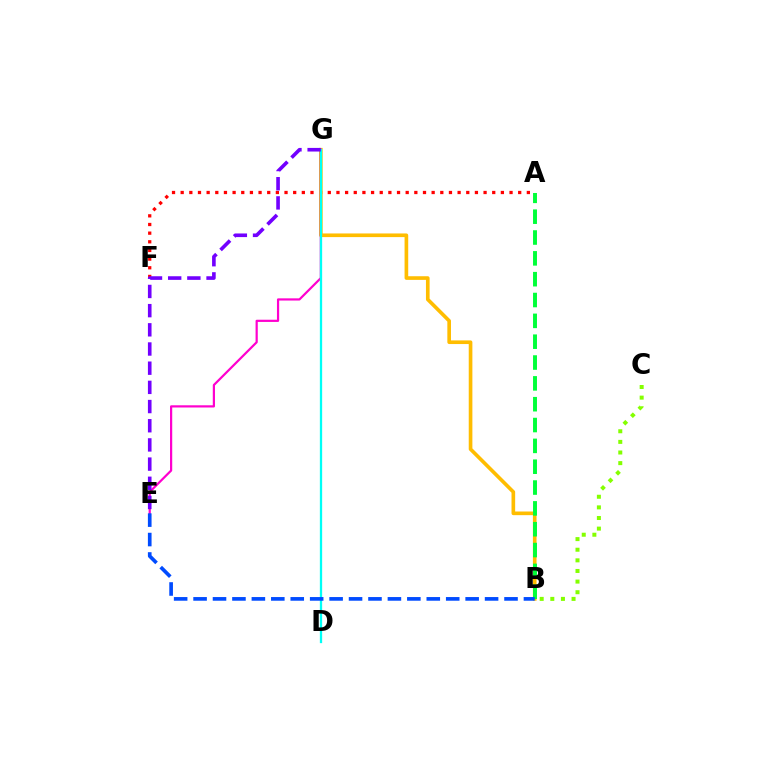{('A', 'F'): [{'color': '#ff0000', 'line_style': 'dotted', 'thickness': 2.35}], ('B', 'G'): [{'color': '#ffbd00', 'line_style': 'solid', 'thickness': 2.63}], ('A', 'B'): [{'color': '#00ff39', 'line_style': 'dashed', 'thickness': 2.83}], ('B', 'C'): [{'color': '#84ff00', 'line_style': 'dotted', 'thickness': 2.89}], ('E', 'G'): [{'color': '#ff00cf', 'line_style': 'solid', 'thickness': 1.59}, {'color': '#7200ff', 'line_style': 'dashed', 'thickness': 2.61}], ('D', 'G'): [{'color': '#00fff6', 'line_style': 'solid', 'thickness': 1.65}], ('B', 'E'): [{'color': '#004bff', 'line_style': 'dashed', 'thickness': 2.64}]}